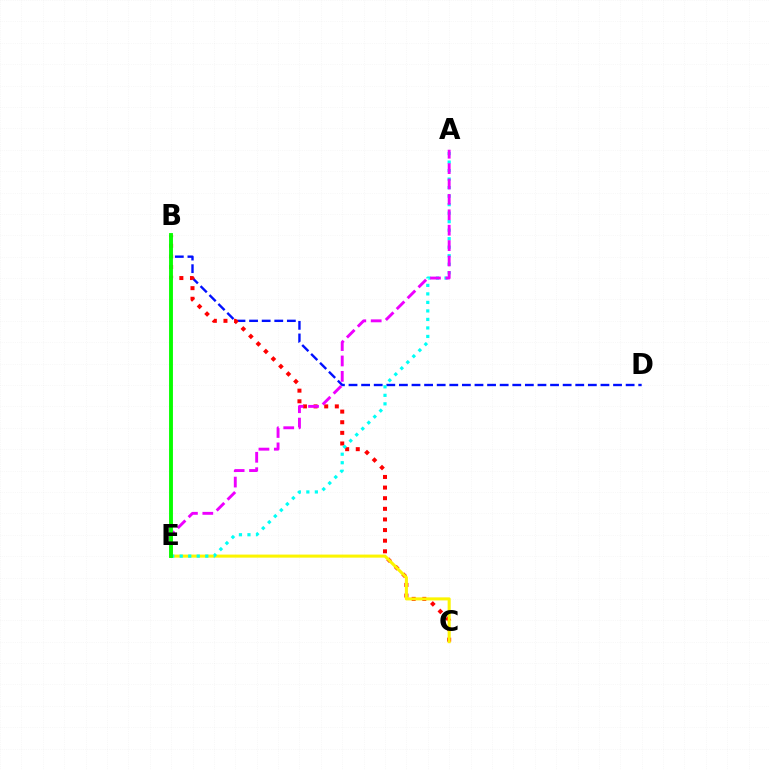{('B', 'D'): [{'color': '#0010ff', 'line_style': 'dashed', 'thickness': 1.71}], ('B', 'C'): [{'color': '#ff0000', 'line_style': 'dotted', 'thickness': 2.89}], ('C', 'E'): [{'color': '#fcf500', 'line_style': 'solid', 'thickness': 2.2}], ('A', 'E'): [{'color': '#00fff6', 'line_style': 'dotted', 'thickness': 2.31}, {'color': '#ee00ff', 'line_style': 'dashed', 'thickness': 2.09}], ('B', 'E'): [{'color': '#08ff00', 'line_style': 'solid', 'thickness': 2.79}]}